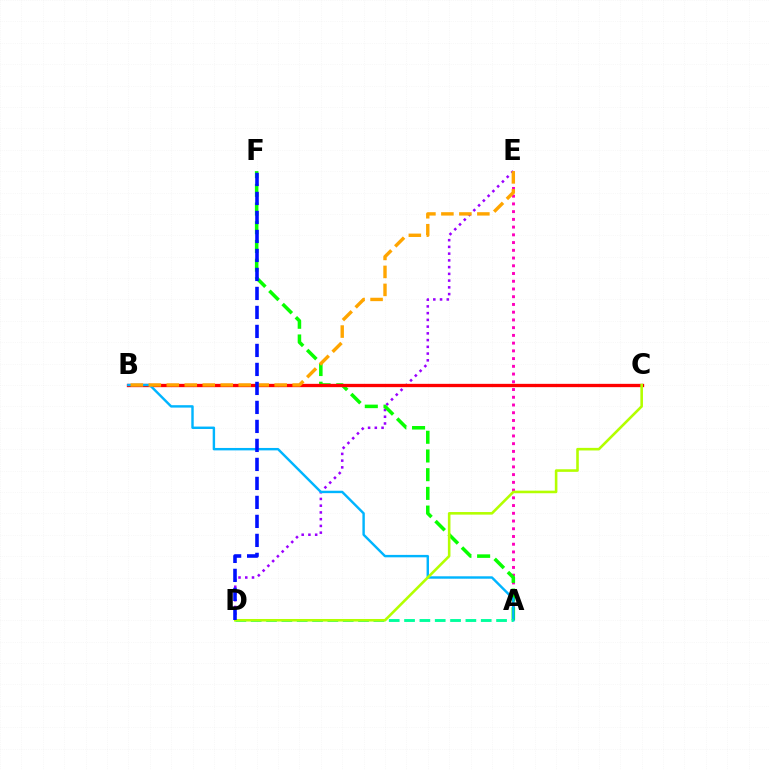{('A', 'E'): [{'color': '#ff00bd', 'line_style': 'dotted', 'thickness': 2.1}], ('D', 'E'): [{'color': '#9b00ff', 'line_style': 'dotted', 'thickness': 1.83}], ('A', 'F'): [{'color': '#08ff00', 'line_style': 'dashed', 'thickness': 2.54}], ('B', 'C'): [{'color': '#ff0000', 'line_style': 'solid', 'thickness': 2.38}], ('A', 'B'): [{'color': '#00b5ff', 'line_style': 'solid', 'thickness': 1.74}], ('A', 'D'): [{'color': '#00ff9d', 'line_style': 'dashed', 'thickness': 2.08}], ('C', 'D'): [{'color': '#b3ff00', 'line_style': 'solid', 'thickness': 1.86}], ('B', 'E'): [{'color': '#ffa500', 'line_style': 'dashed', 'thickness': 2.44}], ('D', 'F'): [{'color': '#0010ff', 'line_style': 'dashed', 'thickness': 2.58}]}